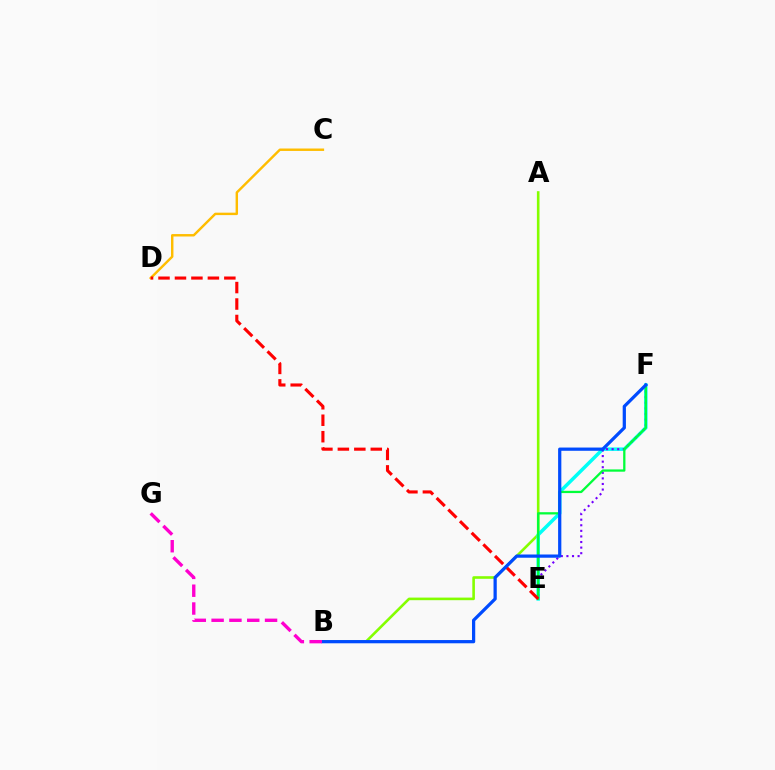{('C', 'D'): [{'color': '#ffbd00', 'line_style': 'solid', 'thickness': 1.75}], ('A', 'B'): [{'color': '#84ff00', 'line_style': 'solid', 'thickness': 1.88}], ('E', 'F'): [{'color': '#00fff6', 'line_style': 'solid', 'thickness': 2.52}, {'color': '#7200ff', 'line_style': 'dotted', 'thickness': 1.52}, {'color': '#00ff39', 'line_style': 'solid', 'thickness': 1.64}], ('D', 'E'): [{'color': '#ff0000', 'line_style': 'dashed', 'thickness': 2.24}], ('B', 'F'): [{'color': '#004bff', 'line_style': 'solid', 'thickness': 2.33}], ('B', 'G'): [{'color': '#ff00cf', 'line_style': 'dashed', 'thickness': 2.42}]}